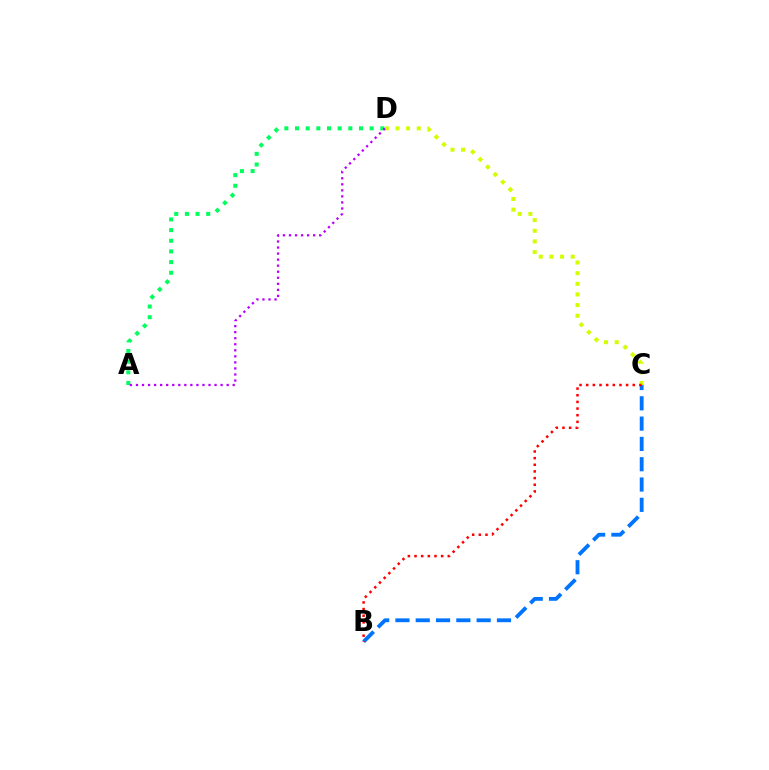{('C', 'D'): [{'color': '#d1ff00', 'line_style': 'dotted', 'thickness': 2.89}], ('A', 'D'): [{'color': '#00ff5c', 'line_style': 'dotted', 'thickness': 2.9}, {'color': '#b900ff', 'line_style': 'dotted', 'thickness': 1.64}], ('B', 'C'): [{'color': '#0074ff', 'line_style': 'dashed', 'thickness': 2.76}, {'color': '#ff0000', 'line_style': 'dotted', 'thickness': 1.81}]}